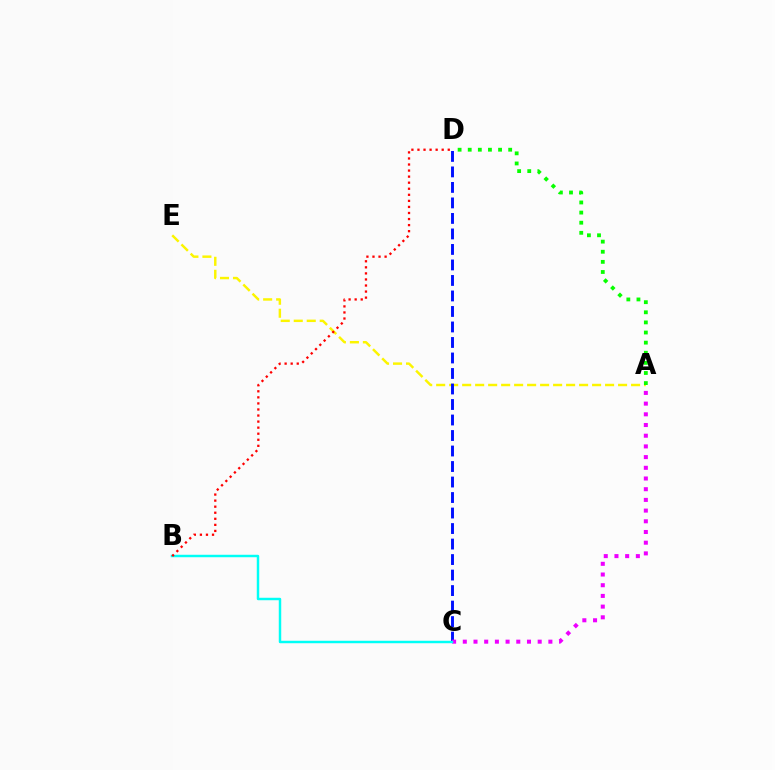{('A', 'E'): [{'color': '#fcf500', 'line_style': 'dashed', 'thickness': 1.77}], ('C', 'D'): [{'color': '#0010ff', 'line_style': 'dashed', 'thickness': 2.11}], ('A', 'C'): [{'color': '#ee00ff', 'line_style': 'dotted', 'thickness': 2.91}], ('B', 'C'): [{'color': '#00fff6', 'line_style': 'solid', 'thickness': 1.77}], ('B', 'D'): [{'color': '#ff0000', 'line_style': 'dotted', 'thickness': 1.65}], ('A', 'D'): [{'color': '#08ff00', 'line_style': 'dotted', 'thickness': 2.75}]}